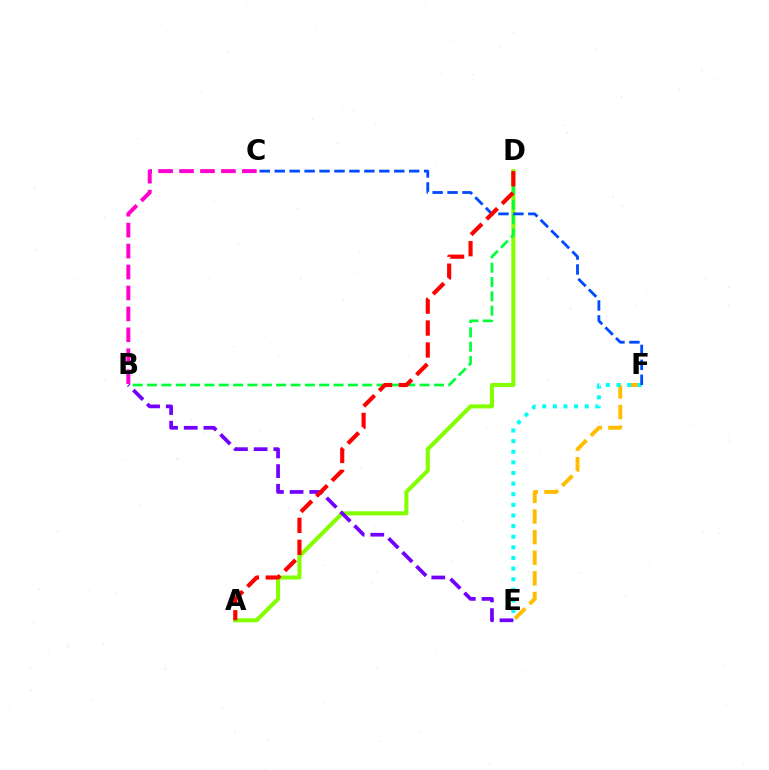{('A', 'D'): [{'color': '#84ff00', 'line_style': 'solid', 'thickness': 2.93}, {'color': '#ff0000', 'line_style': 'dashed', 'thickness': 2.98}], ('E', 'F'): [{'color': '#ffbd00', 'line_style': 'dashed', 'thickness': 2.8}, {'color': '#00fff6', 'line_style': 'dotted', 'thickness': 2.89}], ('B', 'D'): [{'color': '#00ff39', 'line_style': 'dashed', 'thickness': 1.95}], ('C', 'F'): [{'color': '#004bff', 'line_style': 'dashed', 'thickness': 2.03}], ('B', 'E'): [{'color': '#7200ff', 'line_style': 'dashed', 'thickness': 2.67}], ('B', 'C'): [{'color': '#ff00cf', 'line_style': 'dashed', 'thickness': 2.84}]}